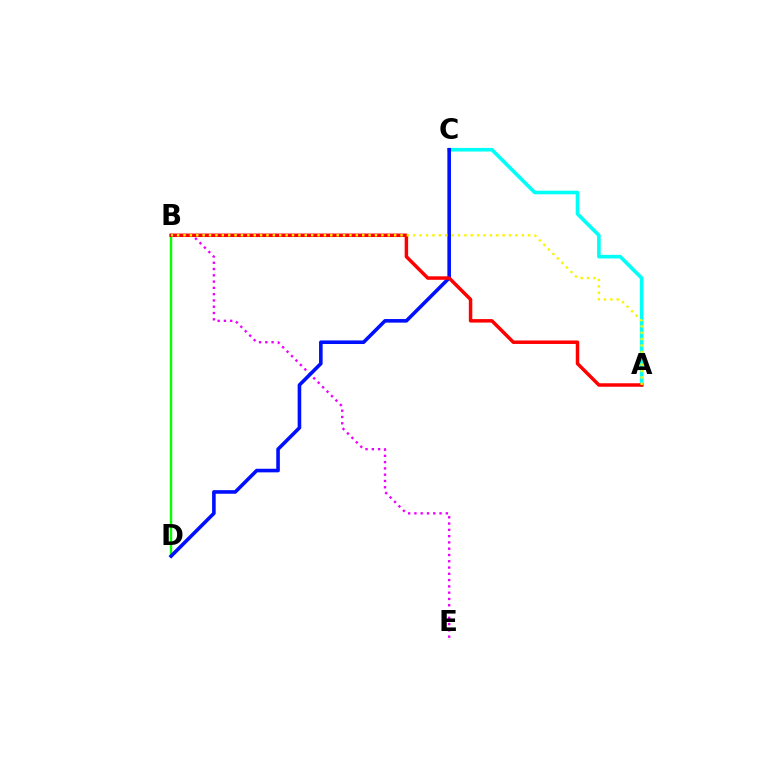{('B', 'E'): [{'color': '#ee00ff', 'line_style': 'dotted', 'thickness': 1.71}], ('B', 'D'): [{'color': '#08ff00', 'line_style': 'solid', 'thickness': 1.75}], ('A', 'C'): [{'color': '#00fff6', 'line_style': 'solid', 'thickness': 2.6}], ('C', 'D'): [{'color': '#0010ff', 'line_style': 'solid', 'thickness': 2.59}], ('A', 'B'): [{'color': '#ff0000', 'line_style': 'solid', 'thickness': 2.51}, {'color': '#fcf500', 'line_style': 'dotted', 'thickness': 1.73}]}